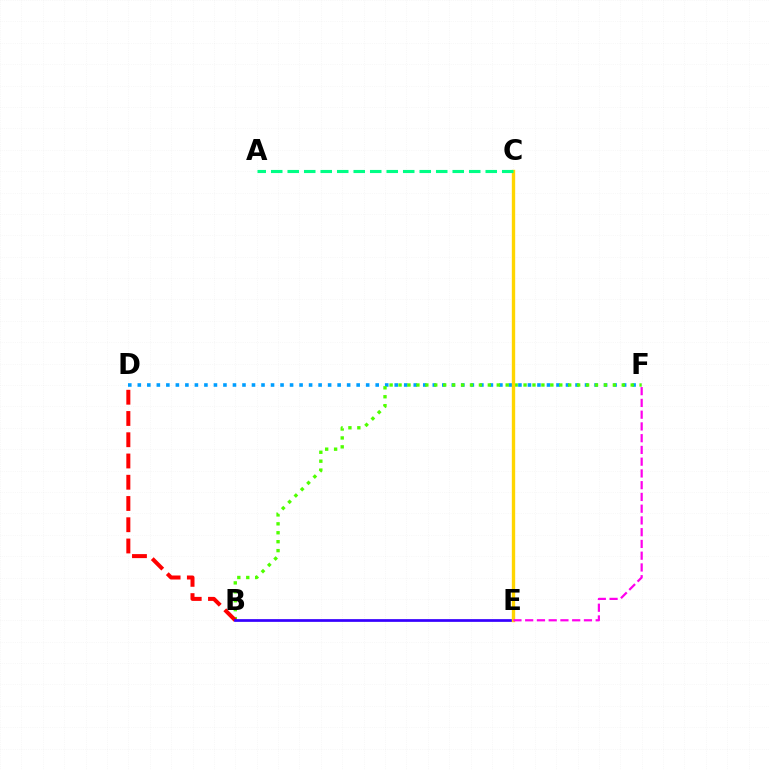{('D', 'F'): [{'color': '#009eff', 'line_style': 'dotted', 'thickness': 2.59}], ('B', 'F'): [{'color': '#4fff00', 'line_style': 'dotted', 'thickness': 2.43}], ('B', 'D'): [{'color': '#ff0000', 'line_style': 'dashed', 'thickness': 2.89}], ('B', 'E'): [{'color': '#3700ff', 'line_style': 'solid', 'thickness': 1.96}], ('C', 'E'): [{'color': '#ffd500', 'line_style': 'solid', 'thickness': 2.42}], ('E', 'F'): [{'color': '#ff00ed', 'line_style': 'dashed', 'thickness': 1.6}], ('A', 'C'): [{'color': '#00ff86', 'line_style': 'dashed', 'thickness': 2.24}]}